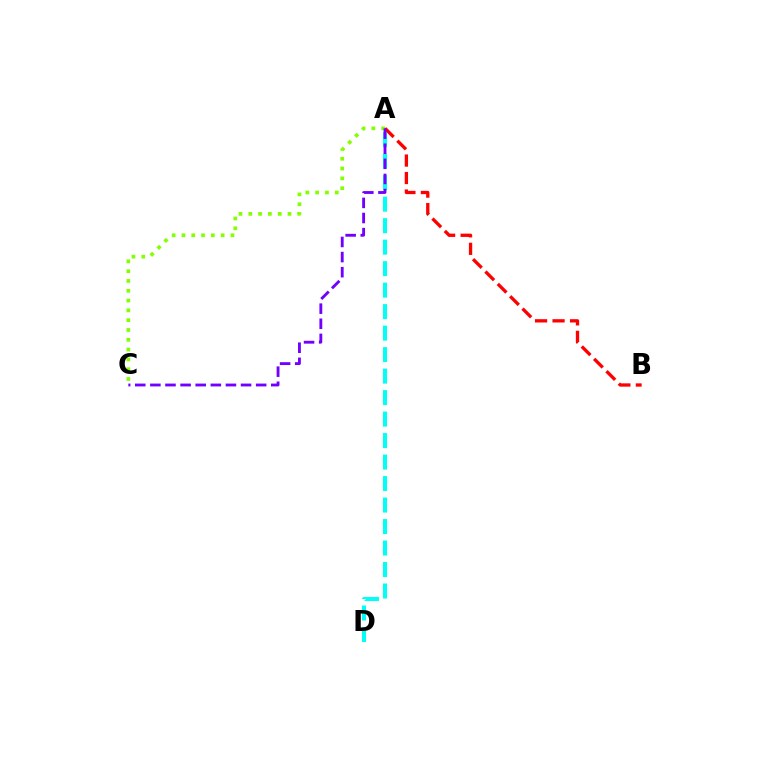{('A', 'B'): [{'color': '#ff0000', 'line_style': 'dashed', 'thickness': 2.38}], ('A', 'D'): [{'color': '#00fff6', 'line_style': 'dashed', 'thickness': 2.92}], ('A', 'C'): [{'color': '#84ff00', 'line_style': 'dotted', 'thickness': 2.66}, {'color': '#7200ff', 'line_style': 'dashed', 'thickness': 2.05}]}